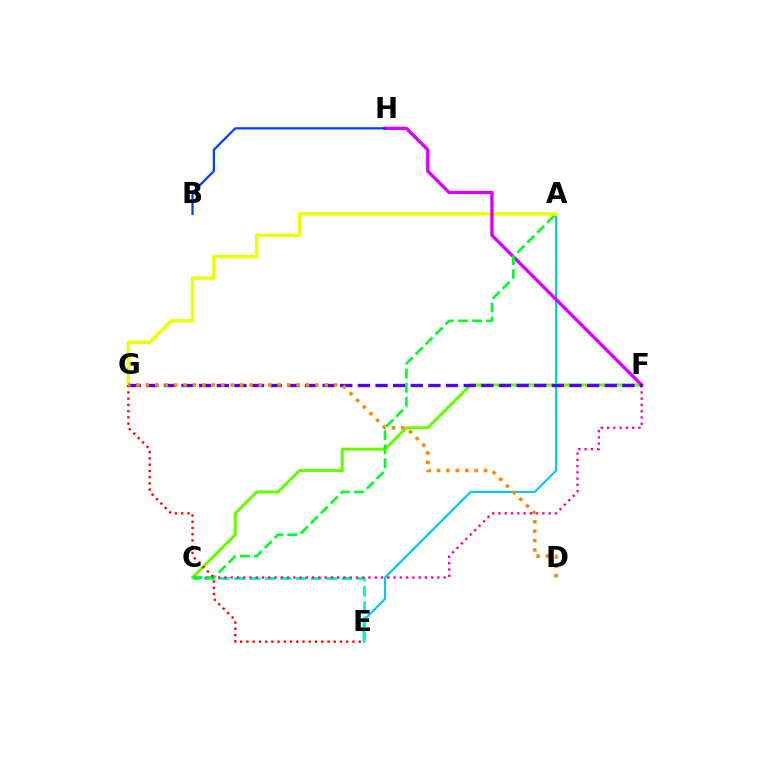{('A', 'E'): [{'color': '#00c7ff', 'line_style': 'solid', 'thickness': 1.54}], ('A', 'G'): [{'color': '#eeff00', 'line_style': 'solid', 'thickness': 2.51}], ('C', 'E'): [{'color': '#00ffaf', 'line_style': 'dashed', 'thickness': 2.08}], ('C', 'F'): [{'color': '#ff00a0', 'line_style': 'dotted', 'thickness': 1.7}, {'color': '#66ff00', 'line_style': 'solid', 'thickness': 2.18}], ('F', 'H'): [{'color': '#d600ff', 'line_style': 'solid', 'thickness': 2.4}], ('F', 'G'): [{'color': '#4f00ff', 'line_style': 'dashed', 'thickness': 2.4}], ('B', 'H'): [{'color': '#003fff', 'line_style': 'solid', 'thickness': 1.61}], ('A', 'C'): [{'color': '#00ff27', 'line_style': 'dashed', 'thickness': 1.91}], ('E', 'G'): [{'color': '#ff0000', 'line_style': 'dotted', 'thickness': 1.7}], ('D', 'G'): [{'color': '#ff8800', 'line_style': 'dotted', 'thickness': 2.56}]}